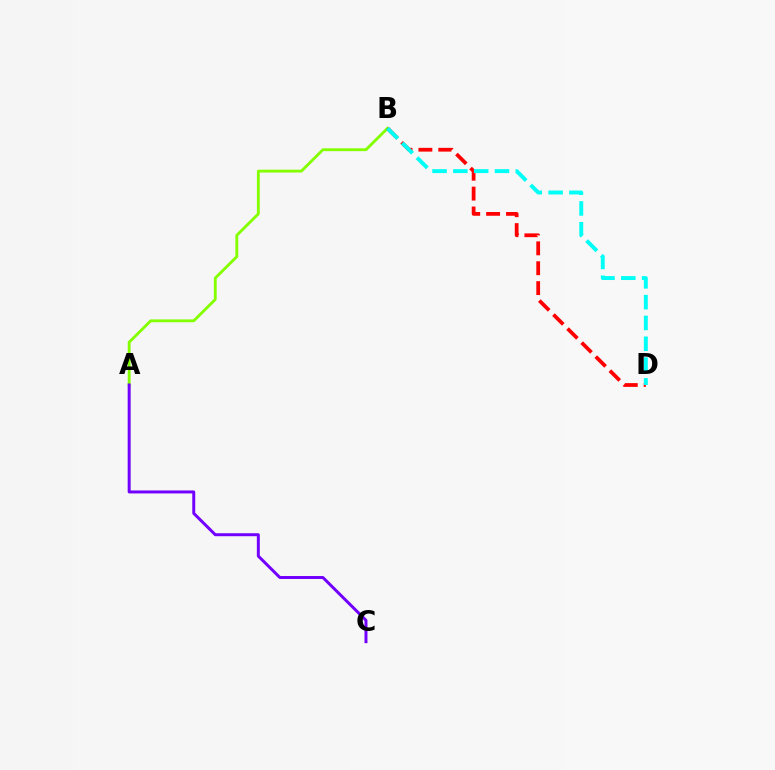{('A', 'B'): [{'color': '#84ff00', 'line_style': 'solid', 'thickness': 2.05}], ('A', 'C'): [{'color': '#7200ff', 'line_style': 'solid', 'thickness': 2.14}], ('B', 'D'): [{'color': '#ff0000', 'line_style': 'dashed', 'thickness': 2.7}, {'color': '#00fff6', 'line_style': 'dashed', 'thickness': 2.83}]}